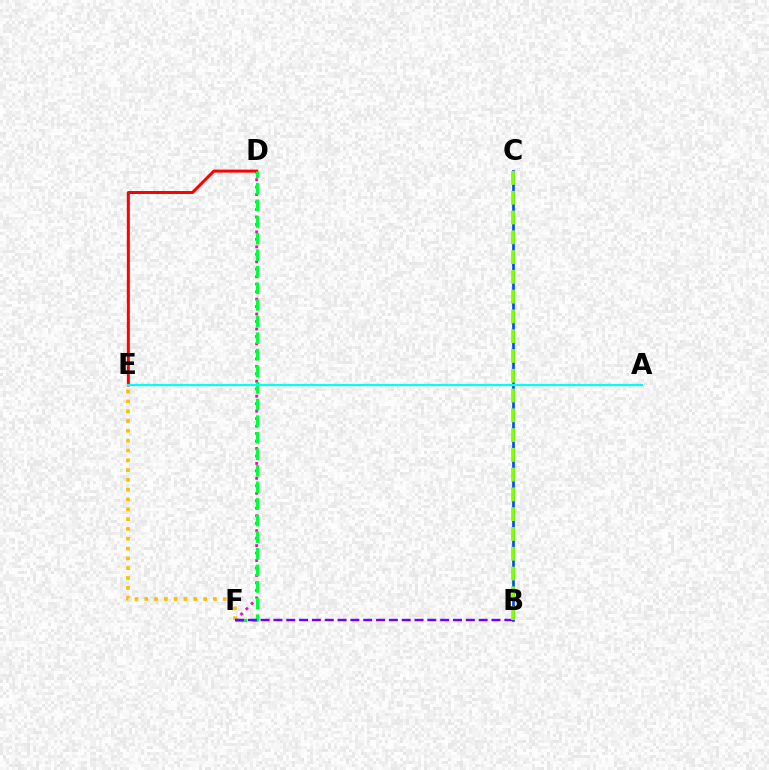{('D', 'F'): [{'color': '#ff00cf', 'line_style': 'dotted', 'thickness': 2.03}, {'color': '#00ff39', 'line_style': 'dashed', 'thickness': 2.25}], ('D', 'E'): [{'color': '#ff0000', 'line_style': 'solid', 'thickness': 2.16}], ('B', 'C'): [{'color': '#004bff', 'line_style': 'solid', 'thickness': 1.93}, {'color': '#84ff00', 'line_style': 'dashed', 'thickness': 2.69}], ('E', 'F'): [{'color': '#ffbd00', 'line_style': 'dotted', 'thickness': 2.67}], ('B', 'F'): [{'color': '#7200ff', 'line_style': 'dashed', 'thickness': 1.74}], ('A', 'E'): [{'color': '#00fff6', 'line_style': 'solid', 'thickness': 1.57}]}